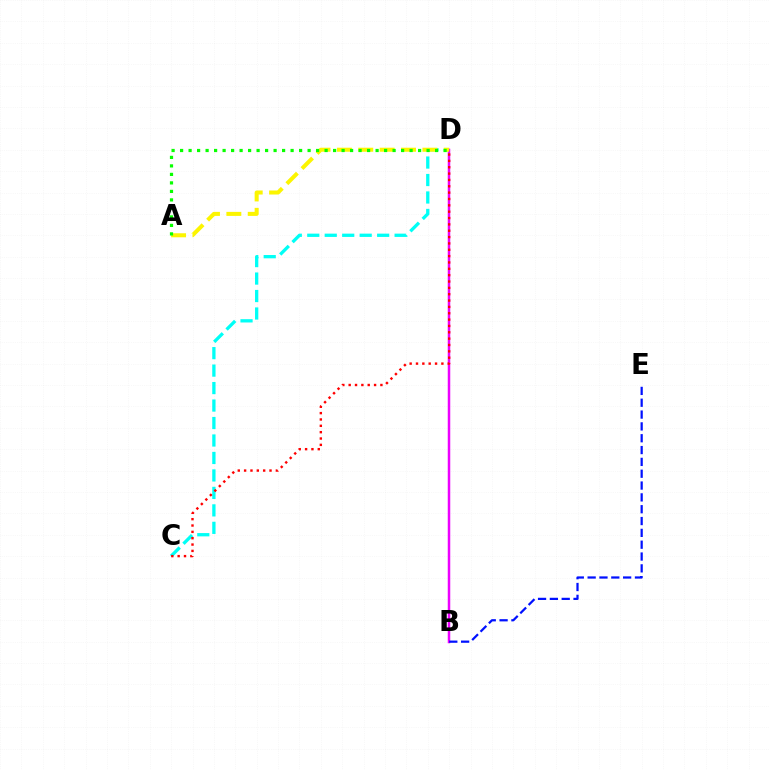{('C', 'D'): [{'color': '#00fff6', 'line_style': 'dashed', 'thickness': 2.37}, {'color': '#ff0000', 'line_style': 'dotted', 'thickness': 1.72}], ('B', 'D'): [{'color': '#ee00ff', 'line_style': 'solid', 'thickness': 1.8}], ('A', 'D'): [{'color': '#fcf500', 'line_style': 'dashed', 'thickness': 2.9}, {'color': '#08ff00', 'line_style': 'dotted', 'thickness': 2.31}], ('B', 'E'): [{'color': '#0010ff', 'line_style': 'dashed', 'thickness': 1.61}]}